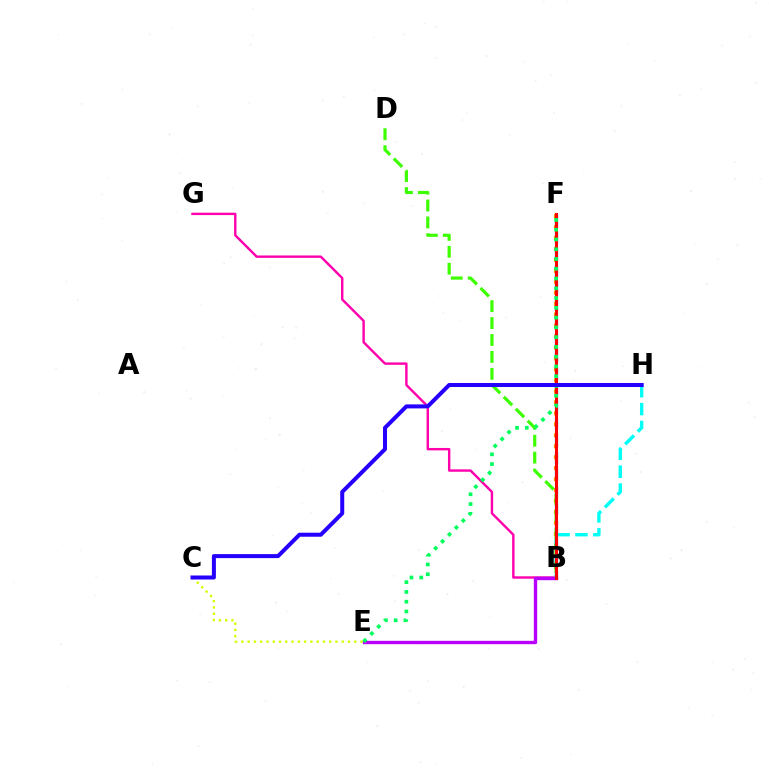{('B', 'G'): [{'color': '#ff00ac', 'line_style': 'solid', 'thickness': 1.73}], ('B', 'F'): [{'color': '#0074ff', 'line_style': 'dashed', 'thickness': 2.31}, {'color': '#ff9400', 'line_style': 'dotted', 'thickness': 2.98}, {'color': '#ff0000', 'line_style': 'solid', 'thickness': 2.21}], ('B', 'H'): [{'color': '#00fff6', 'line_style': 'dashed', 'thickness': 2.43}], ('B', 'E'): [{'color': '#b900ff', 'line_style': 'solid', 'thickness': 2.42}], ('B', 'D'): [{'color': '#3dff00', 'line_style': 'dashed', 'thickness': 2.3}], ('E', 'F'): [{'color': '#00ff5c', 'line_style': 'dotted', 'thickness': 2.65}], ('C', 'E'): [{'color': '#d1ff00', 'line_style': 'dotted', 'thickness': 1.7}], ('C', 'H'): [{'color': '#2500ff', 'line_style': 'solid', 'thickness': 2.89}]}